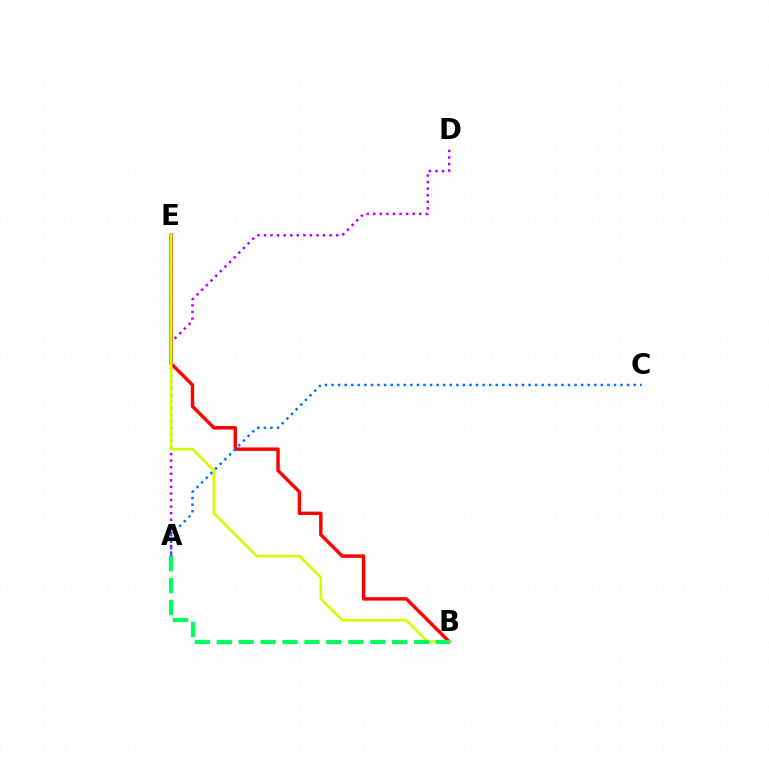{('A', 'D'): [{'color': '#b900ff', 'line_style': 'dotted', 'thickness': 1.78}], ('B', 'E'): [{'color': '#ff0000', 'line_style': 'solid', 'thickness': 2.47}, {'color': '#d1ff00', 'line_style': 'solid', 'thickness': 1.92}], ('A', 'B'): [{'color': '#00ff5c', 'line_style': 'dashed', 'thickness': 2.98}], ('A', 'C'): [{'color': '#0074ff', 'line_style': 'dotted', 'thickness': 1.78}]}